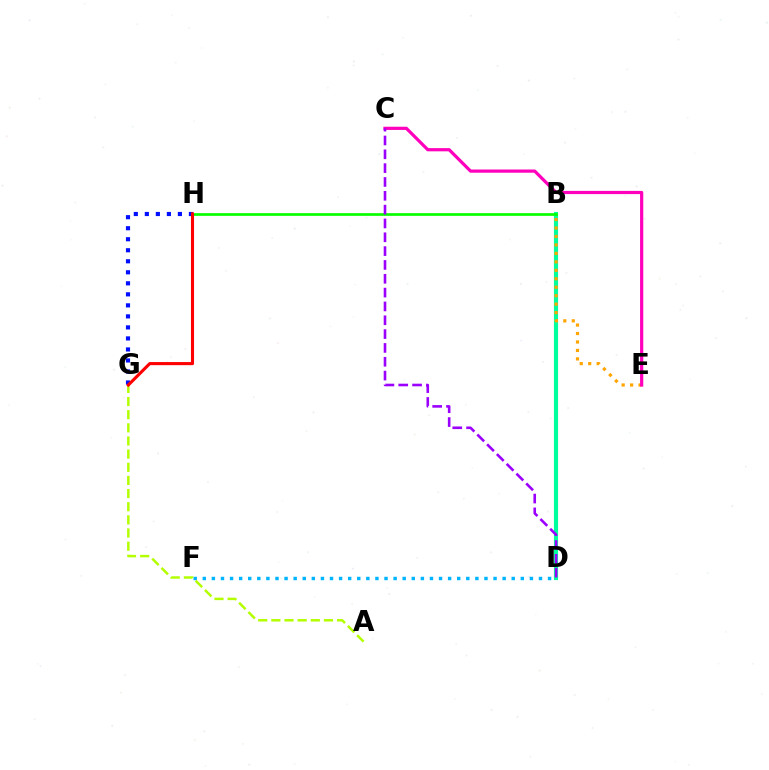{('G', 'H'): [{'color': '#0010ff', 'line_style': 'dotted', 'thickness': 2.99}, {'color': '#ff0000', 'line_style': 'solid', 'thickness': 2.23}], ('B', 'D'): [{'color': '#00ff9d', 'line_style': 'solid', 'thickness': 2.97}], ('D', 'F'): [{'color': '#00b5ff', 'line_style': 'dotted', 'thickness': 2.47}], ('B', 'E'): [{'color': '#ffa500', 'line_style': 'dotted', 'thickness': 2.3}], ('A', 'G'): [{'color': '#b3ff00', 'line_style': 'dashed', 'thickness': 1.79}], ('C', 'E'): [{'color': '#ff00bd', 'line_style': 'solid', 'thickness': 2.31}], ('B', 'H'): [{'color': '#08ff00', 'line_style': 'solid', 'thickness': 1.94}], ('C', 'D'): [{'color': '#9b00ff', 'line_style': 'dashed', 'thickness': 1.88}]}